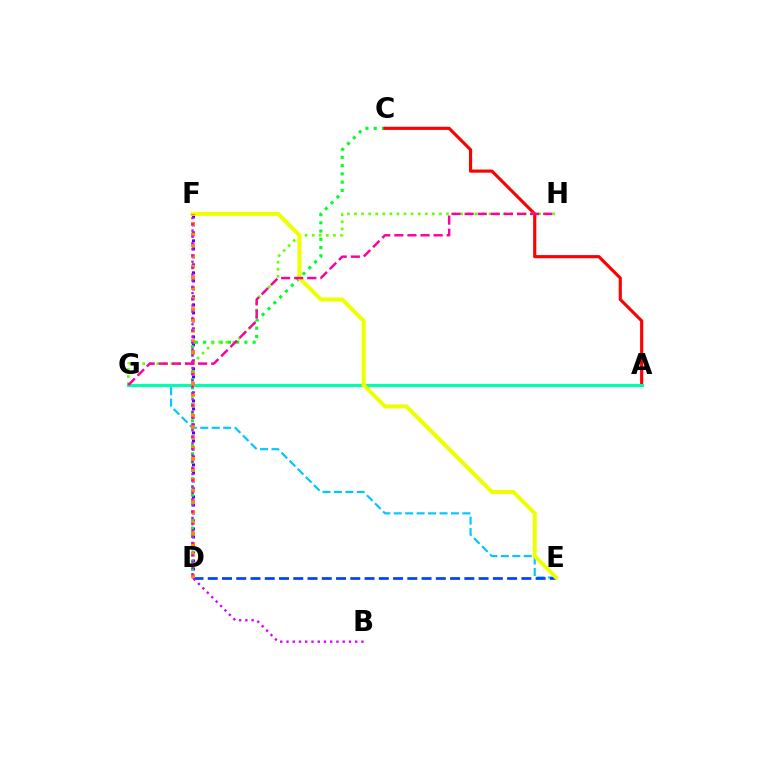{('D', 'F'): [{'color': '#4f00ff', 'line_style': 'dotted', 'thickness': 2.17}, {'color': '#ff8800', 'line_style': 'dotted', 'thickness': 2.9}], ('C', 'D'): [{'color': '#00ff27', 'line_style': 'dotted', 'thickness': 2.24}], ('E', 'G'): [{'color': '#00c7ff', 'line_style': 'dashed', 'thickness': 1.55}], ('A', 'C'): [{'color': '#ff0000', 'line_style': 'solid', 'thickness': 2.26}], ('D', 'E'): [{'color': '#003fff', 'line_style': 'dashed', 'thickness': 1.94}], ('A', 'G'): [{'color': '#00ffaf', 'line_style': 'solid', 'thickness': 2.27}], ('G', 'H'): [{'color': '#66ff00', 'line_style': 'dotted', 'thickness': 1.92}, {'color': '#ff00a0', 'line_style': 'dashed', 'thickness': 1.78}], ('E', 'F'): [{'color': '#eeff00', 'line_style': 'solid', 'thickness': 2.89}], ('B', 'F'): [{'color': '#d600ff', 'line_style': 'dotted', 'thickness': 1.7}]}